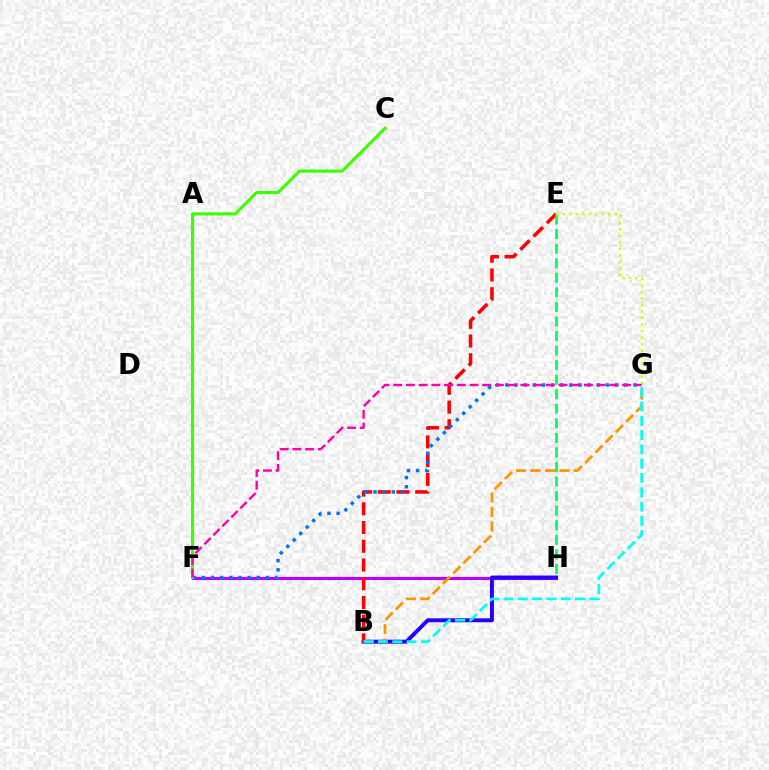{('F', 'H'): [{'color': '#b900ff', 'line_style': 'solid', 'thickness': 2.26}], ('B', 'H'): [{'color': '#2500ff', 'line_style': 'solid', 'thickness': 2.82}], ('B', 'E'): [{'color': '#ff0000', 'line_style': 'dashed', 'thickness': 2.54}], ('E', 'H'): [{'color': '#00ff5c', 'line_style': 'dashed', 'thickness': 1.98}], ('B', 'G'): [{'color': '#ff9400', 'line_style': 'dashed', 'thickness': 1.97}, {'color': '#00fff6', 'line_style': 'dashed', 'thickness': 1.95}], ('E', 'G'): [{'color': '#d1ff00', 'line_style': 'dotted', 'thickness': 1.77}], ('F', 'G'): [{'color': '#0074ff', 'line_style': 'dotted', 'thickness': 2.49}, {'color': '#ff00ac', 'line_style': 'dashed', 'thickness': 1.73}], ('C', 'F'): [{'color': '#3dff00', 'line_style': 'solid', 'thickness': 2.25}]}